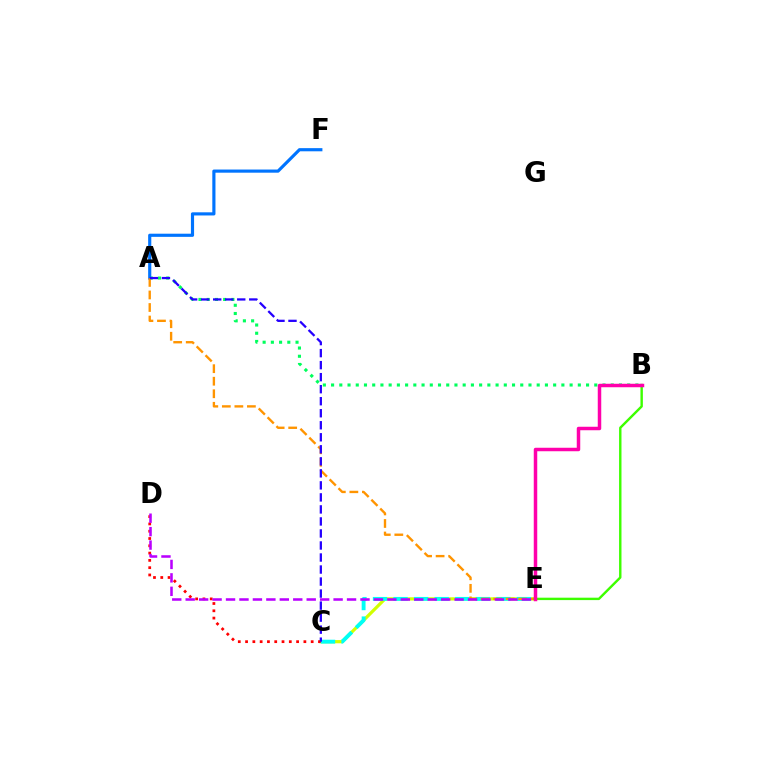{('C', 'E'): [{'color': '#d1ff00', 'line_style': 'solid', 'thickness': 2.31}, {'color': '#00fff6', 'line_style': 'dashed', 'thickness': 2.79}], ('A', 'B'): [{'color': '#00ff5c', 'line_style': 'dotted', 'thickness': 2.23}], ('C', 'D'): [{'color': '#ff0000', 'line_style': 'dotted', 'thickness': 1.98}], ('A', 'F'): [{'color': '#0074ff', 'line_style': 'solid', 'thickness': 2.27}], ('A', 'E'): [{'color': '#ff9400', 'line_style': 'dashed', 'thickness': 1.7}], ('D', 'E'): [{'color': '#b900ff', 'line_style': 'dashed', 'thickness': 1.83}], ('B', 'E'): [{'color': '#3dff00', 'line_style': 'solid', 'thickness': 1.73}, {'color': '#ff00ac', 'line_style': 'solid', 'thickness': 2.51}], ('A', 'C'): [{'color': '#2500ff', 'line_style': 'dashed', 'thickness': 1.63}]}